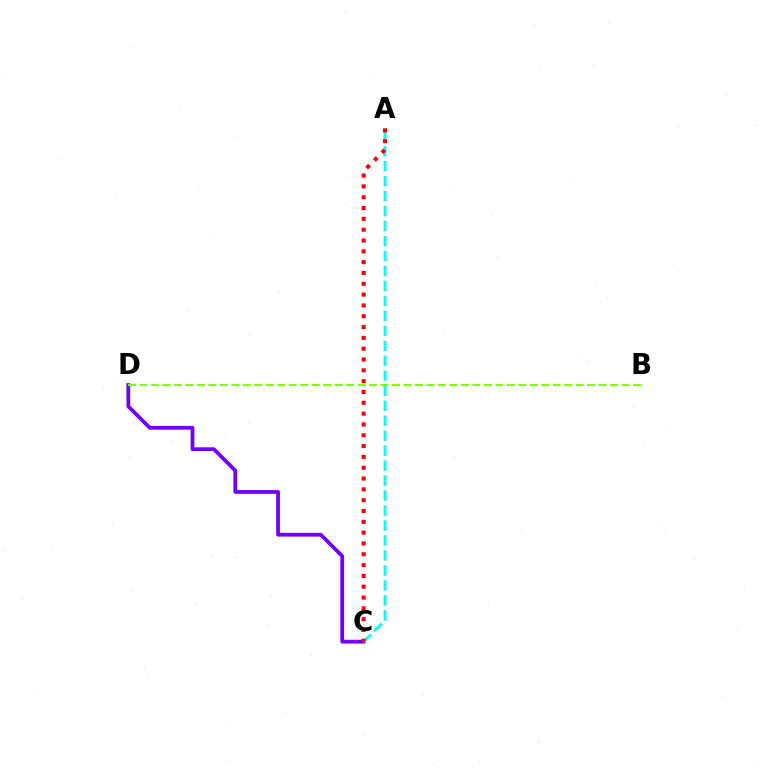{('C', 'D'): [{'color': '#7200ff', 'line_style': 'solid', 'thickness': 2.71}], ('B', 'D'): [{'color': '#84ff00', 'line_style': 'dashed', 'thickness': 1.56}], ('A', 'C'): [{'color': '#00fff6', 'line_style': 'dashed', 'thickness': 2.03}, {'color': '#ff0000', 'line_style': 'dotted', 'thickness': 2.94}]}